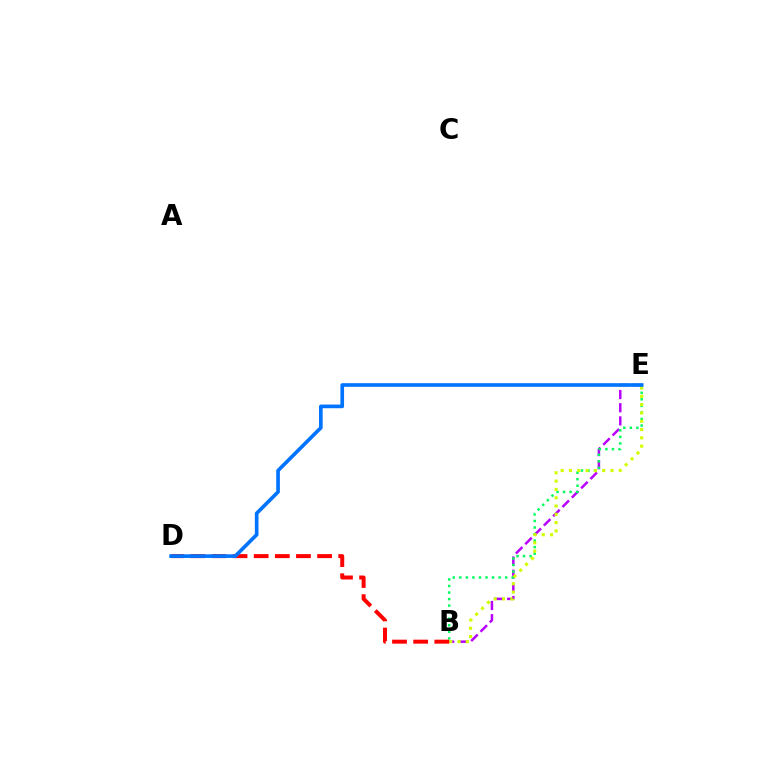{('B', 'E'): [{'color': '#b900ff', 'line_style': 'dashed', 'thickness': 1.79}, {'color': '#00ff5c', 'line_style': 'dotted', 'thickness': 1.78}, {'color': '#d1ff00', 'line_style': 'dotted', 'thickness': 2.26}], ('B', 'D'): [{'color': '#ff0000', 'line_style': 'dashed', 'thickness': 2.87}], ('D', 'E'): [{'color': '#0074ff', 'line_style': 'solid', 'thickness': 2.63}]}